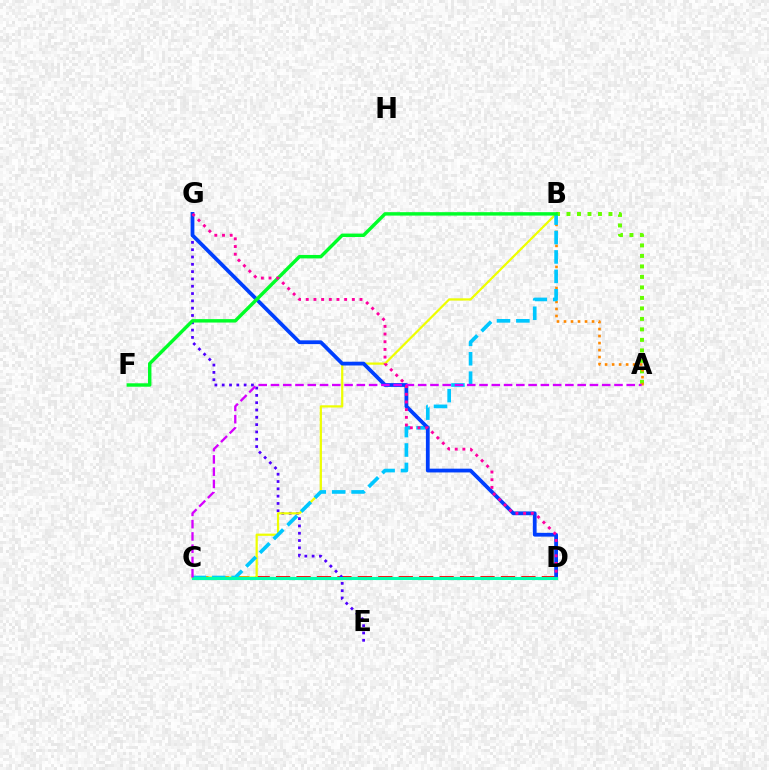{('C', 'D'): [{'color': '#ff0000', 'line_style': 'dashed', 'thickness': 2.78}, {'color': '#00ffaf', 'line_style': 'solid', 'thickness': 2.24}], ('A', 'B'): [{'color': '#66ff00', 'line_style': 'dotted', 'thickness': 2.85}, {'color': '#ff8800', 'line_style': 'dotted', 'thickness': 1.9}], ('E', 'G'): [{'color': '#4f00ff', 'line_style': 'dotted', 'thickness': 1.99}], ('B', 'C'): [{'color': '#eeff00', 'line_style': 'solid', 'thickness': 1.6}, {'color': '#00c7ff', 'line_style': 'dashed', 'thickness': 2.64}], ('D', 'G'): [{'color': '#003fff', 'line_style': 'solid', 'thickness': 2.72}, {'color': '#ff00a0', 'line_style': 'dotted', 'thickness': 2.09}], ('A', 'C'): [{'color': '#d600ff', 'line_style': 'dashed', 'thickness': 1.67}], ('B', 'F'): [{'color': '#00ff27', 'line_style': 'solid', 'thickness': 2.47}]}